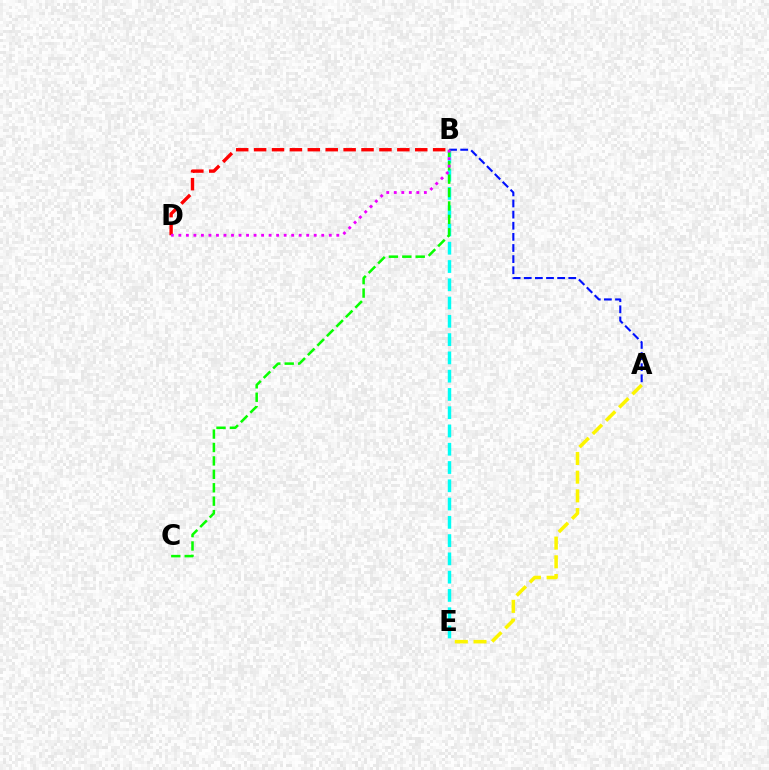{('B', 'E'): [{'color': '#00fff6', 'line_style': 'dashed', 'thickness': 2.48}], ('A', 'B'): [{'color': '#0010ff', 'line_style': 'dashed', 'thickness': 1.51}], ('A', 'E'): [{'color': '#fcf500', 'line_style': 'dashed', 'thickness': 2.54}], ('B', 'D'): [{'color': '#ff0000', 'line_style': 'dashed', 'thickness': 2.43}, {'color': '#ee00ff', 'line_style': 'dotted', 'thickness': 2.04}], ('B', 'C'): [{'color': '#08ff00', 'line_style': 'dashed', 'thickness': 1.82}]}